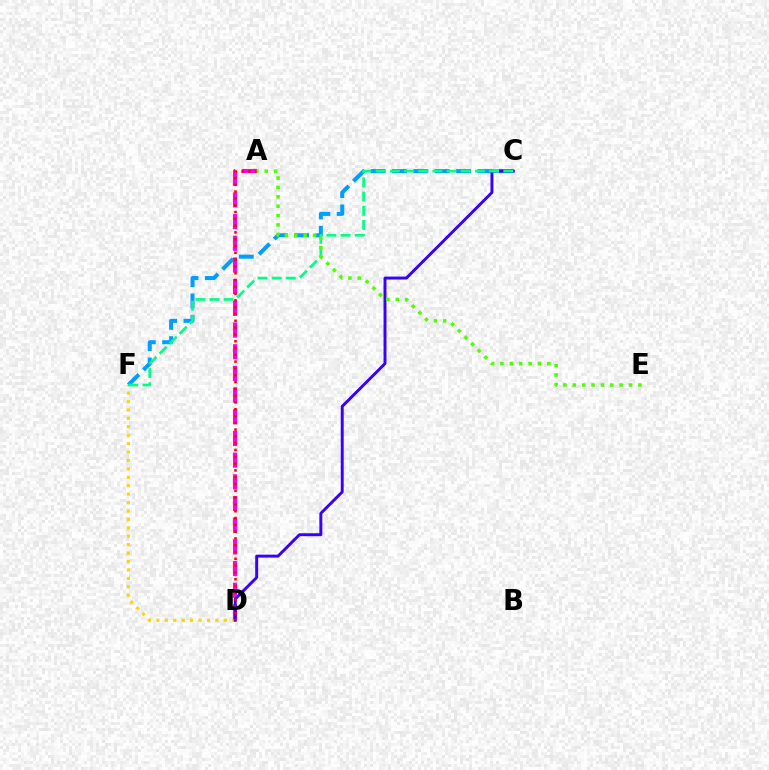{('D', 'F'): [{'color': '#ffd500', 'line_style': 'dotted', 'thickness': 2.29}], ('C', 'F'): [{'color': '#009eff', 'line_style': 'dashed', 'thickness': 2.9}, {'color': '#00ff86', 'line_style': 'dashed', 'thickness': 1.93}], ('A', 'D'): [{'color': '#ff00ed', 'line_style': 'dashed', 'thickness': 2.95}, {'color': '#ff0000', 'line_style': 'dotted', 'thickness': 1.85}], ('C', 'D'): [{'color': '#3700ff', 'line_style': 'solid', 'thickness': 2.12}], ('A', 'E'): [{'color': '#4fff00', 'line_style': 'dotted', 'thickness': 2.55}]}